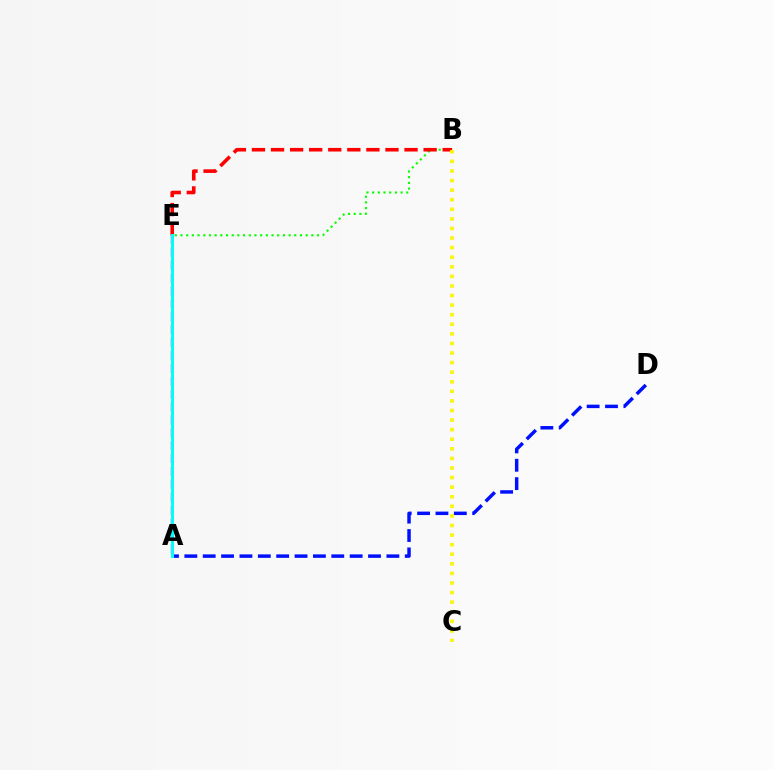{('A', 'E'): [{'color': '#ee00ff', 'line_style': 'dashed', 'thickness': 1.75}, {'color': '#00fff6', 'line_style': 'solid', 'thickness': 2.18}], ('B', 'E'): [{'color': '#08ff00', 'line_style': 'dotted', 'thickness': 1.55}, {'color': '#ff0000', 'line_style': 'dashed', 'thickness': 2.59}], ('A', 'D'): [{'color': '#0010ff', 'line_style': 'dashed', 'thickness': 2.5}], ('B', 'C'): [{'color': '#fcf500', 'line_style': 'dotted', 'thickness': 2.6}]}